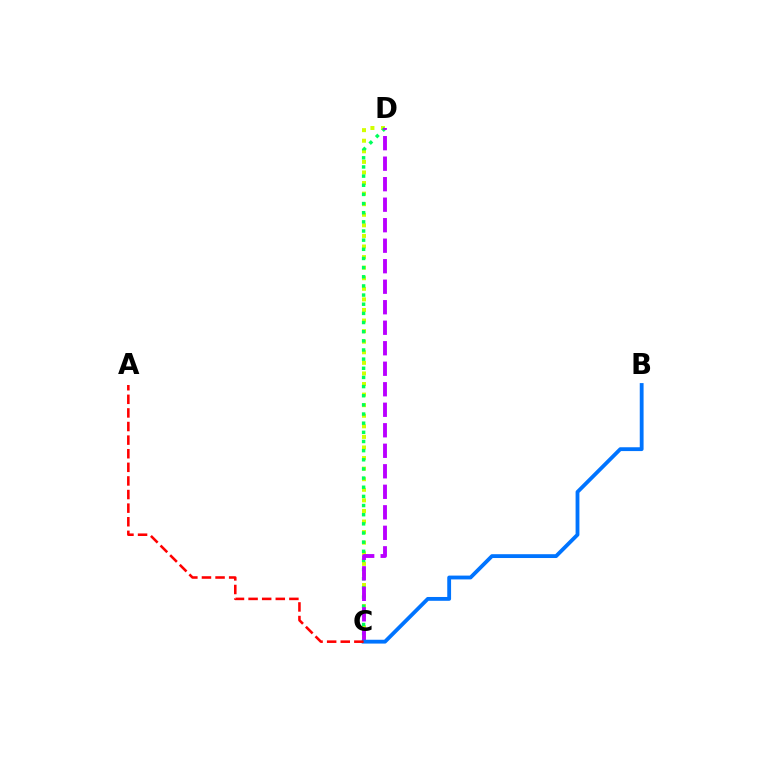{('C', 'D'): [{'color': '#d1ff00', 'line_style': 'dotted', 'thickness': 2.87}, {'color': '#00ff5c', 'line_style': 'dotted', 'thickness': 2.49}, {'color': '#b900ff', 'line_style': 'dashed', 'thickness': 2.79}], ('B', 'C'): [{'color': '#0074ff', 'line_style': 'solid', 'thickness': 2.75}], ('A', 'C'): [{'color': '#ff0000', 'line_style': 'dashed', 'thickness': 1.85}]}